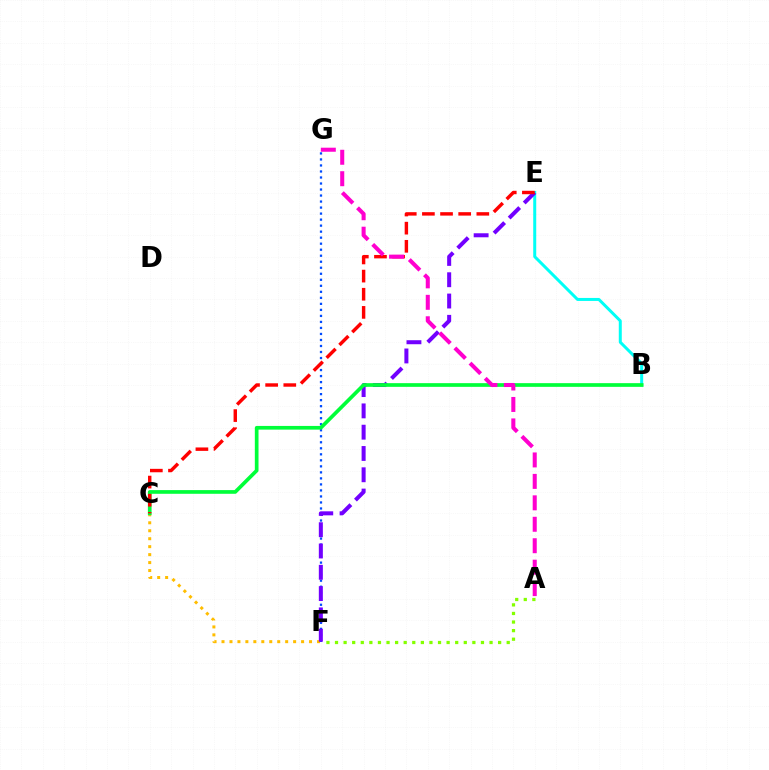{('C', 'F'): [{'color': '#ffbd00', 'line_style': 'dotted', 'thickness': 2.16}], ('B', 'E'): [{'color': '#00fff6', 'line_style': 'solid', 'thickness': 2.16}], ('F', 'G'): [{'color': '#004bff', 'line_style': 'dotted', 'thickness': 1.64}], ('E', 'F'): [{'color': '#7200ff', 'line_style': 'dashed', 'thickness': 2.89}], ('B', 'C'): [{'color': '#00ff39', 'line_style': 'solid', 'thickness': 2.66}], ('C', 'E'): [{'color': '#ff0000', 'line_style': 'dashed', 'thickness': 2.46}], ('A', 'F'): [{'color': '#84ff00', 'line_style': 'dotted', 'thickness': 2.33}], ('A', 'G'): [{'color': '#ff00cf', 'line_style': 'dashed', 'thickness': 2.91}]}